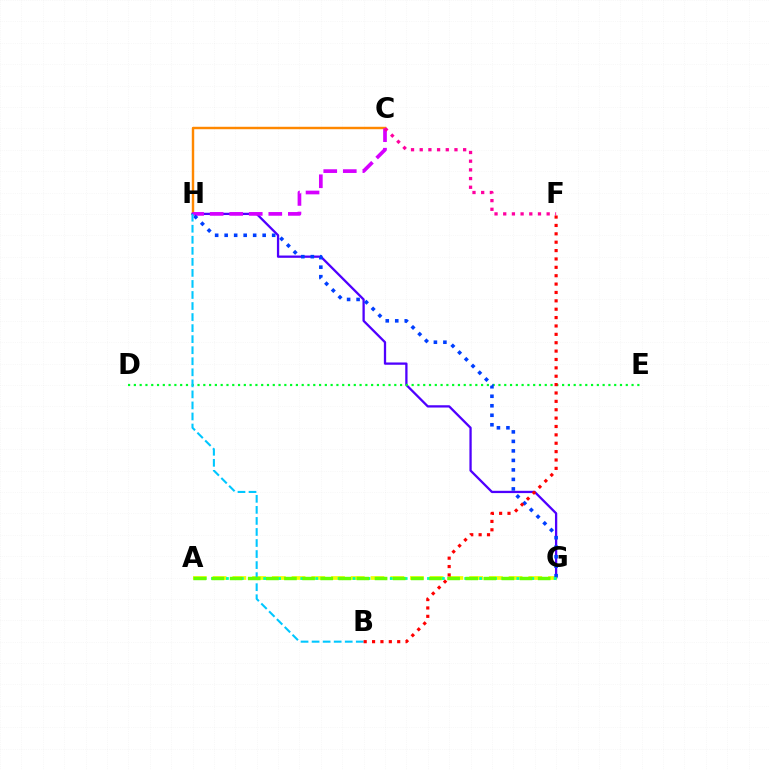{('C', 'H'): [{'color': '#ff8800', 'line_style': 'solid', 'thickness': 1.75}, {'color': '#d600ff', 'line_style': 'dashed', 'thickness': 2.66}], ('G', 'H'): [{'color': '#4f00ff', 'line_style': 'solid', 'thickness': 1.65}, {'color': '#003fff', 'line_style': 'dotted', 'thickness': 2.58}], ('D', 'E'): [{'color': '#00ff27', 'line_style': 'dotted', 'thickness': 1.57}], ('A', 'G'): [{'color': '#eeff00', 'line_style': 'dashed', 'thickness': 2.68}, {'color': '#00ffaf', 'line_style': 'dotted', 'thickness': 2.02}, {'color': '#66ff00', 'line_style': 'dashed', 'thickness': 2.46}], ('B', 'H'): [{'color': '#00c7ff', 'line_style': 'dashed', 'thickness': 1.5}], ('C', 'F'): [{'color': '#ff00a0', 'line_style': 'dotted', 'thickness': 2.36}], ('B', 'F'): [{'color': '#ff0000', 'line_style': 'dotted', 'thickness': 2.28}]}